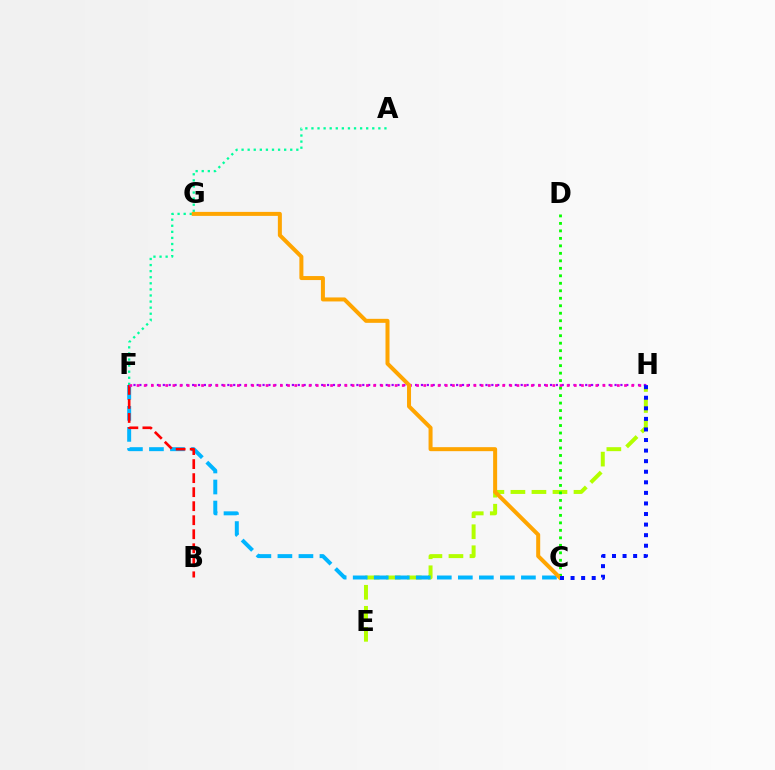{('E', 'H'): [{'color': '#b3ff00', 'line_style': 'dashed', 'thickness': 2.86}], ('C', 'F'): [{'color': '#00b5ff', 'line_style': 'dashed', 'thickness': 2.86}], ('C', 'D'): [{'color': '#08ff00', 'line_style': 'dotted', 'thickness': 2.03}], ('B', 'F'): [{'color': '#ff0000', 'line_style': 'dashed', 'thickness': 1.91}], ('F', 'H'): [{'color': '#9b00ff', 'line_style': 'dotted', 'thickness': 1.59}, {'color': '#ff00bd', 'line_style': 'dotted', 'thickness': 1.95}], ('A', 'F'): [{'color': '#00ff9d', 'line_style': 'dotted', 'thickness': 1.65}], ('C', 'G'): [{'color': '#ffa500', 'line_style': 'solid', 'thickness': 2.88}], ('C', 'H'): [{'color': '#0010ff', 'line_style': 'dotted', 'thickness': 2.87}]}